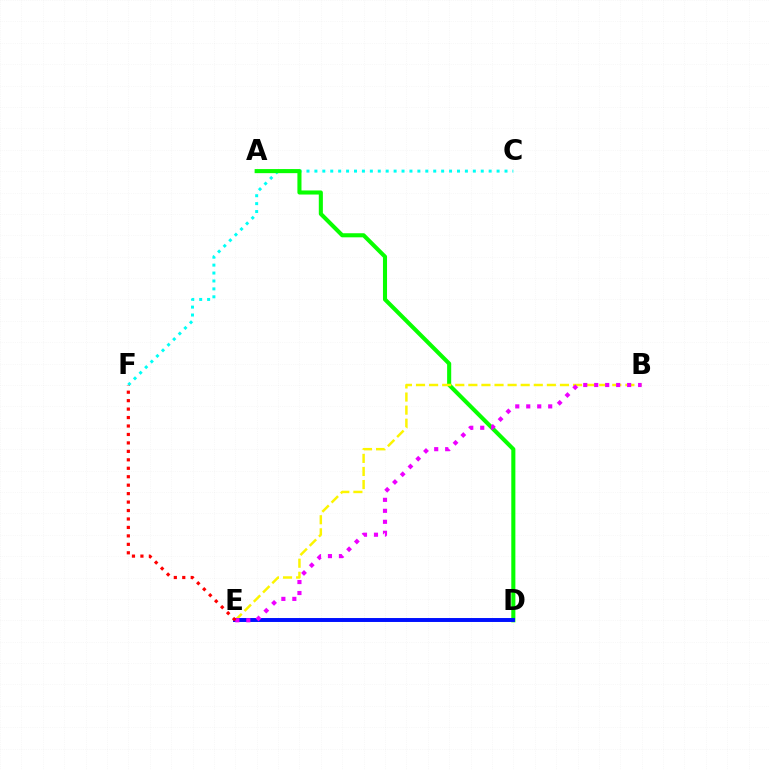{('C', 'F'): [{'color': '#00fff6', 'line_style': 'dotted', 'thickness': 2.15}], ('A', 'D'): [{'color': '#08ff00', 'line_style': 'solid', 'thickness': 2.94}], ('B', 'E'): [{'color': '#fcf500', 'line_style': 'dashed', 'thickness': 1.78}, {'color': '#ee00ff', 'line_style': 'dotted', 'thickness': 2.98}], ('D', 'E'): [{'color': '#0010ff', 'line_style': 'solid', 'thickness': 2.83}], ('E', 'F'): [{'color': '#ff0000', 'line_style': 'dotted', 'thickness': 2.3}]}